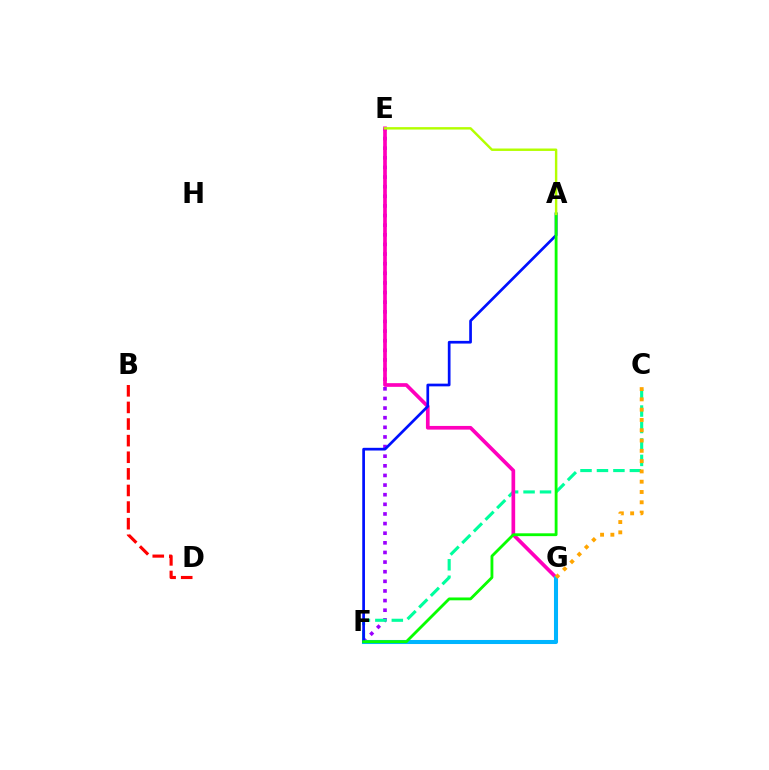{('E', 'F'): [{'color': '#9b00ff', 'line_style': 'dotted', 'thickness': 2.62}], ('C', 'F'): [{'color': '#00ff9d', 'line_style': 'dashed', 'thickness': 2.24}], ('E', 'G'): [{'color': '#ff00bd', 'line_style': 'solid', 'thickness': 2.65}], ('B', 'D'): [{'color': '#ff0000', 'line_style': 'dashed', 'thickness': 2.26}], ('F', 'G'): [{'color': '#00b5ff', 'line_style': 'solid', 'thickness': 2.92}], ('A', 'F'): [{'color': '#0010ff', 'line_style': 'solid', 'thickness': 1.95}, {'color': '#08ff00', 'line_style': 'solid', 'thickness': 2.04}], ('C', 'G'): [{'color': '#ffa500', 'line_style': 'dotted', 'thickness': 2.8}], ('A', 'E'): [{'color': '#b3ff00', 'line_style': 'solid', 'thickness': 1.75}]}